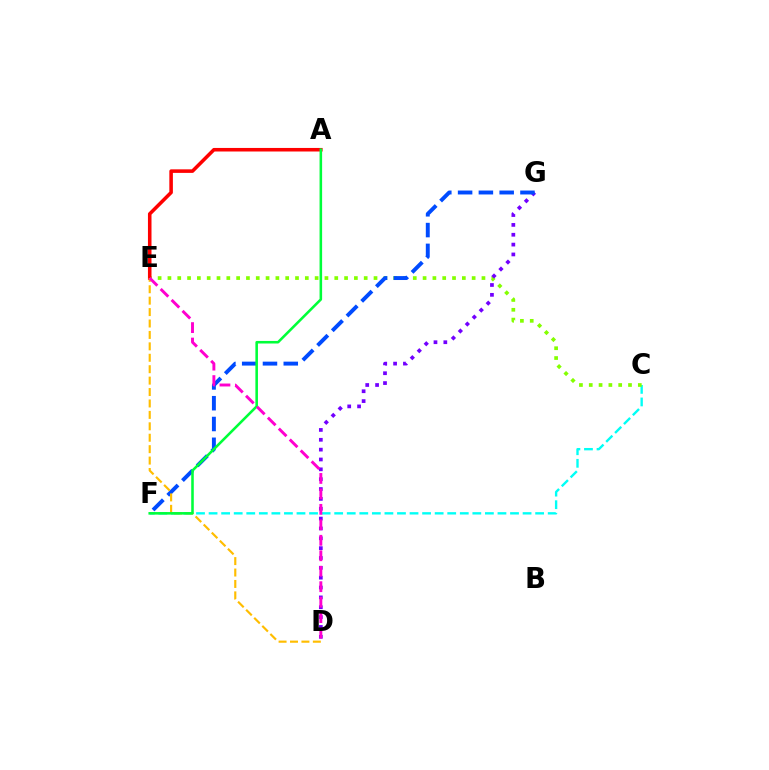{('C', 'F'): [{'color': '#00fff6', 'line_style': 'dashed', 'thickness': 1.71}], ('C', 'E'): [{'color': '#84ff00', 'line_style': 'dotted', 'thickness': 2.67}], ('D', 'G'): [{'color': '#7200ff', 'line_style': 'dotted', 'thickness': 2.68}], ('A', 'E'): [{'color': '#ff0000', 'line_style': 'solid', 'thickness': 2.56}], ('F', 'G'): [{'color': '#004bff', 'line_style': 'dashed', 'thickness': 2.82}], ('D', 'E'): [{'color': '#ffbd00', 'line_style': 'dashed', 'thickness': 1.55}, {'color': '#ff00cf', 'line_style': 'dashed', 'thickness': 2.1}], ('A', 'F'): [{'color': '#00ff39', 'line_style': 'solid', 'thickness': 1.85}]}